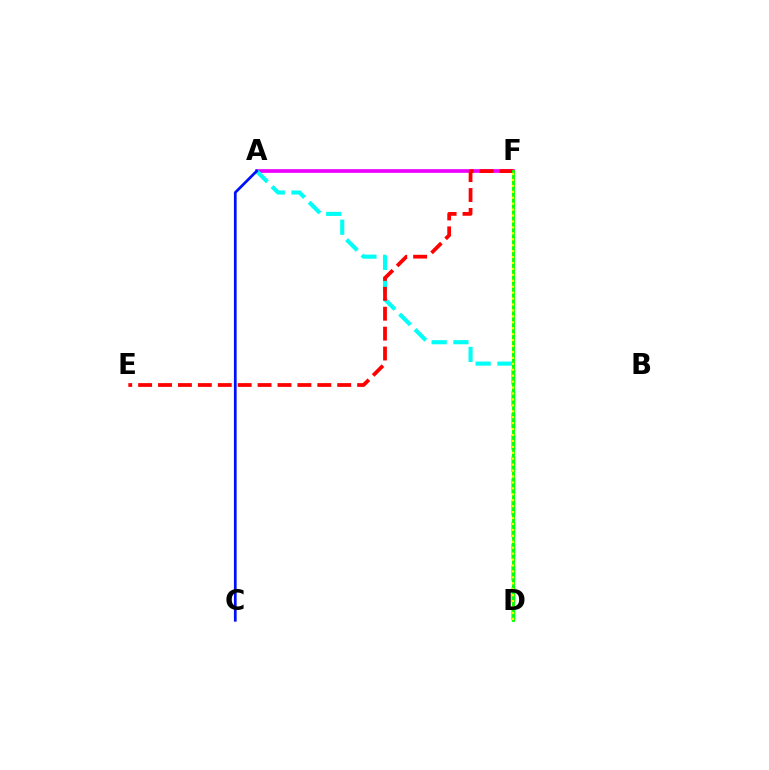{('A', 'F'): [{'color': '#ee00ff', 'line_style': 'solid', 'thickness': 2.65}], ('A', 'D'): [{'color': '#00fff6', 'line_style': 'dashed', 'thickness': 2.96}], ('A', 'C'): [{'color': '#0010ff', 'line_style': 'solid', 'thickness': 1.96}], ('E', 'F'): [{'color': '#ff0000', 'line_style': 'dashed', 'thickness': 2.7}], ('D', 'F'): [{'color': '#08ff00', 'line_style': 'solid', 'thickness': 2.08}, {'color': '#fcf500', 'line_style': 'dotted', 'thickness': 1.61}]}